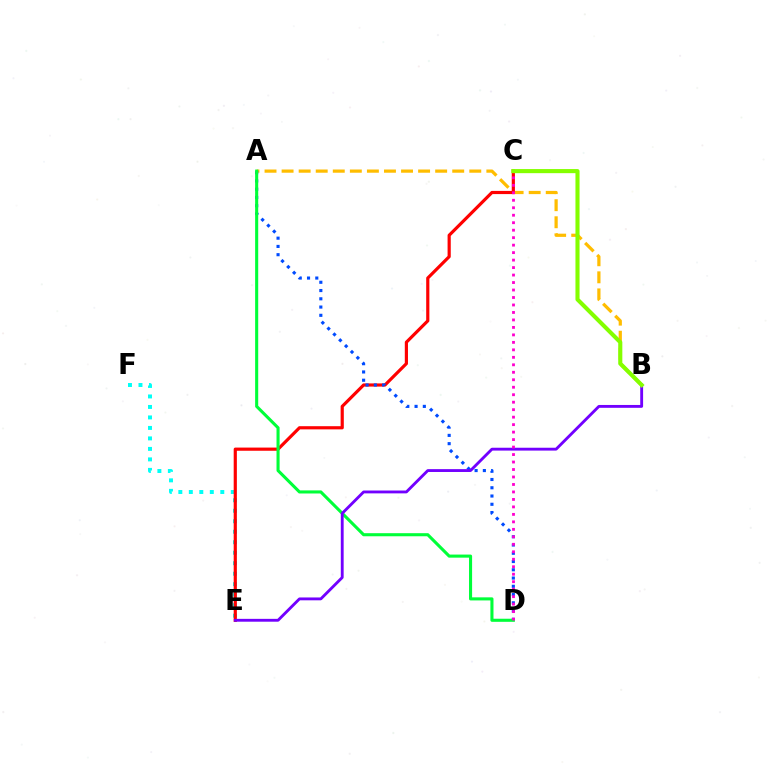{('A', 'B'): [{'color': '#ffbd00', 'line_style': 'dashed', 'thickness': 2.32}], ('E', 'F'): [{'color': '#00fff6', 'line_style': 'dotted', 'thickness': 2.85}], ('C', 'E'): [{'color': '#ff0000', 'line_style': 'solid', 'thickness': 2.29}], ('A', 'D'): [{'color': '#004bff', 'line_style': 'dotted', 'thickness': 2.24}, {'color': '#00ff39', 'line_style': 'solid', 'thickness': 2.22}], ('B', 'E'): [{'color': '#7200ff', 'line_style': 'solid', 'thickness': 2.05}], ('C', 'D'): [{'color': '#ff00cf', 'line_style': 'dotted', 'thickness': 2.03}], ('B', 'C'): [{'color': '#84ff00', 'line_style': 'solid', 'thickness': 2.95}]}